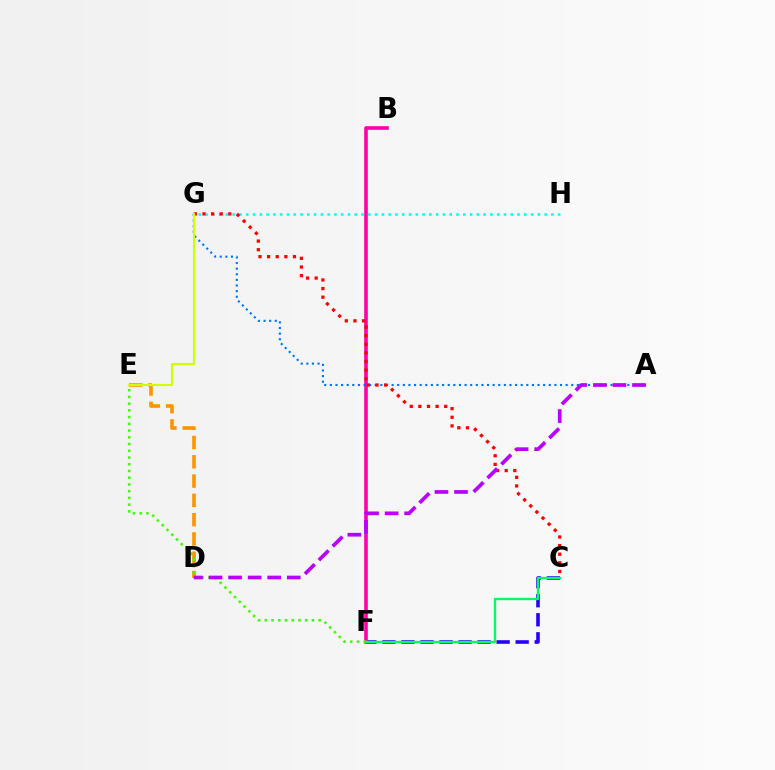{('D', 'E'): [{'color': '#ff9400', 'line_style': 'dashed', 'thickness': 2.62}], ('G', 'H'): [{'color': '#00fff6', 'line_style': 'dotted', 'thickness': 1.84}], ('C', 'F'): [{'color': '#2500ff', 'line_style': 'dashed', 'thickness': 2.59}, {'color': '#00ff5c', 'line_style': 'solid', 'thickness': 1.69}], ('B', 'F'): [{'color': '#ff00ac', 'line_style': 'solid', 'thickness': 2.6}], ('A', 'G'): [{'color': '#0074ff', 'line_style': 'dotted', 'thickness': 1.53}], ('C', 'G'): [{'color': '#ff0000', 'line_style': 'dotted', 'thickness': 2.34}], ('E', 'F'): [{'color': '#3dff00', 'line_style': 'dotted', 'thickness': 1.83}], ('A', 'D'): [{'color': '#b900ff', 'line_style': 'dashed', 'thickness': 2.66}], ('E', 'G'): [{'color': '#d1ff00', 'line_style': 'solid', 'thickness': 1.54}]}